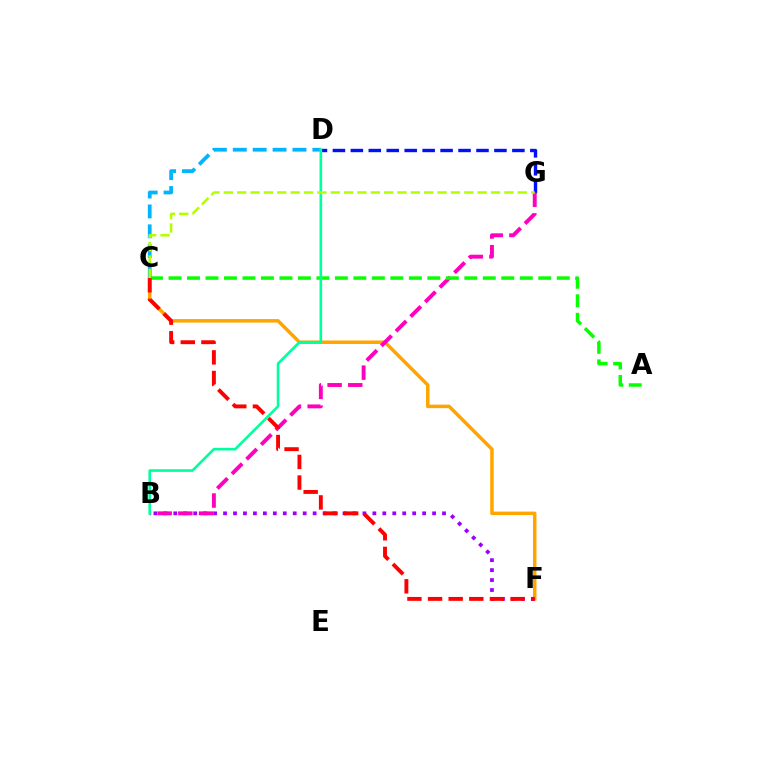{('D', 'G'): [{'color': '#0010ff', 'line_style': 'dashed', 'thickness': 2.44}], ('C', 'F'): [{'color': '#ffa500', 'line_style': 'solid', 'thickness': 2.52}, {'color': '#ff0000', 'line_style': 'dashed', 'thickness': 2.8}], ('C', 'D'): [{'color': '#00b5ff', 'line_style': 'dashed', 'thickness': 2.7}], ('B', 'F'): [{'color': '#9b00ff', 'line_style': 'dotted', 'thickness': 2.7}], ('B', 'G'): [{'color': '#ff00bd', 'line_style': 'dashed', 'thickness': 2.81}], ('A', 'C'): [{'color': '#08ff00', 'line_style': 'dashed', 'thickness': 2.51}], ('B', 'D'): [{'color': '#00ff9d', 'line_style': 'solid', 'thickness': 1.9}], ('C', 'G'): [{'color': '#b3ff00', 'line_style': 'dashed', 'thickness': 1.82}]}